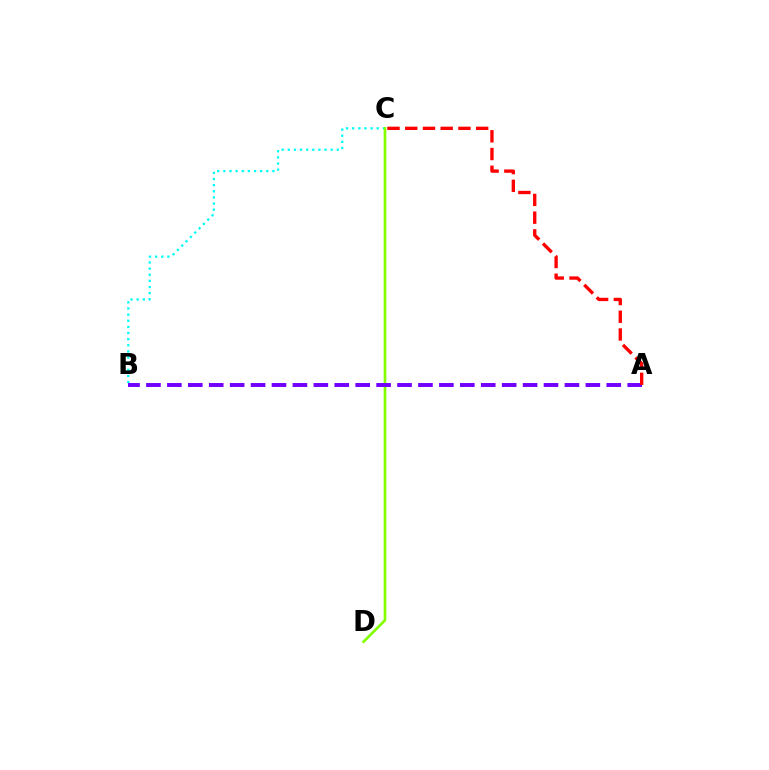{('B', 'C'): [{'color': '#00fff6', 'line_style': 'dotted', 'thickness': 1.67}], ('C', 'D'): [{'color': '#84ff00', 'line_style': 'solid', 'thickness': 1.94}], ('A', 'B'): [{'color': '#7200ff', 'line_style': 'dashed', 'thickness': 2.84}], ('A', 'C'): [{'color': '#ff0000', 'line_style': 'dashed', 'thickness': 2.41}]}